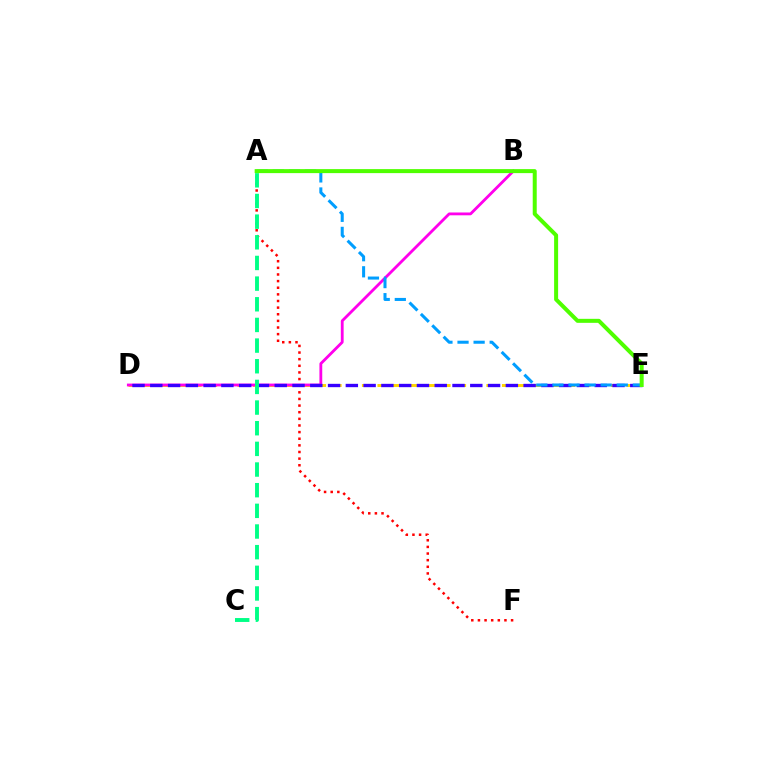{('A', 'F'): [{'color': '#ff0000', 'line_style': 'dotted', 'thickness': 1.8}], ('D', 'E'): [{'color': '#ffd500', 'line_style': 'dashed', 'thickness': 2.11}, {'color': '#3700ff', 'line_style': 'dashed', 'thickness': 2.42}], ('B', 'D'): [{'color': '#ff00ed', 'line_style': 'solid', 'thickness': 2.03}], ('A', 'E'): [{'color': '#009eff', 'line_style': 'dashed', 'thickness': 2.19}, {'color': '#4fff00', 'line_style': 'solid', 'thickness': 2.88}], ('A', 'C'): [{'color': '#00ff86', 'line_style': 'dashed', 'thickness': 2.81}]}